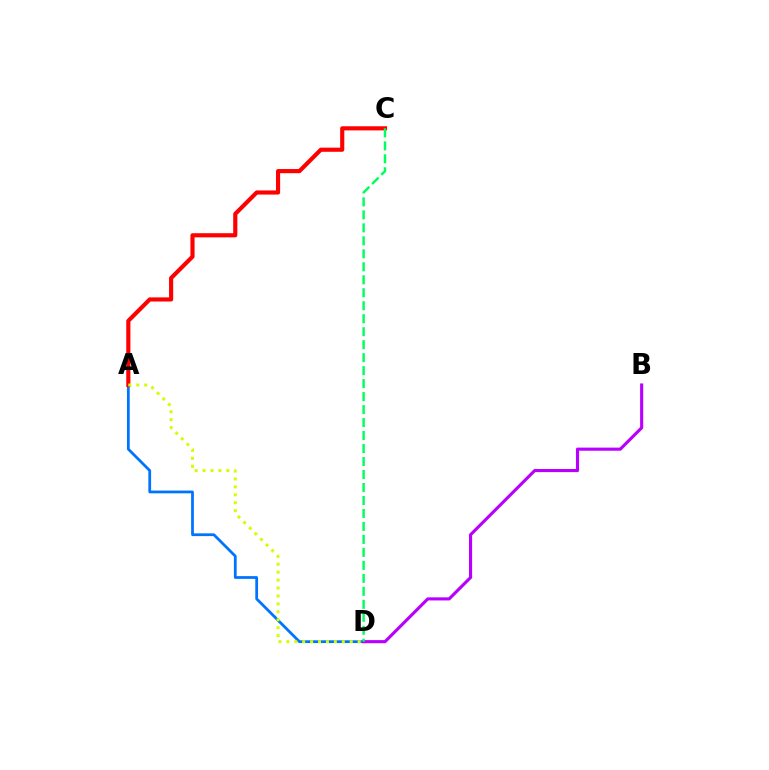{('A', 'D'): [{'color': '#0074ff', 'line_style': 'solid', 'thickness': 1.99}, {'color': '#d1ff00', 'line_style': 'dotted', 'thickness': 2.15}], ('B', 'D'): [{'color': '#b900ff', 'line_style': 'solid', 'thickness': 2.24}], ('A', 'C'): [{'color': '#ff0000', 'line_style': 'solid', 'thickness': 2.98}], ('C', 'D'): [{'color': '#00ff5c', 'line_style': 'dashed', 'thickness': 1.76}]}